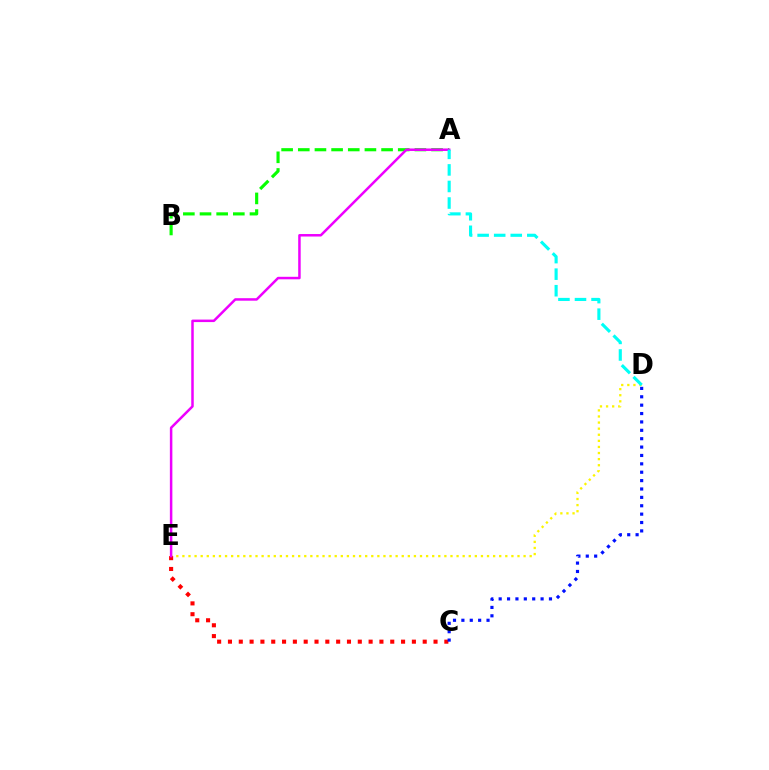{('D', 'E'): [{'color': '#fcf500', 'line_style': 'dotted', 'thickness': 1.66}], ('A', 'B'): [{'color': '#08ff00', 'line_style': 'dashed', 'thickness': 2.26}], ('C', 'E'): [{'color': '#ff0000', 'line_style': 'dotted', 'thickness': 2.94}], ('A', 'E'): [{'color': '#ee00ff', 'line_style': 'solid', 'thickness': 1.8}], ('C', 'D'): [{'color': '#0010ff', 'line_style': 'dotted', 'thickness': 2.28}], ('A', 'D'): [{'color': '#00fff6', 'line_style': 'dashed', 'thickness': 2.25}]}